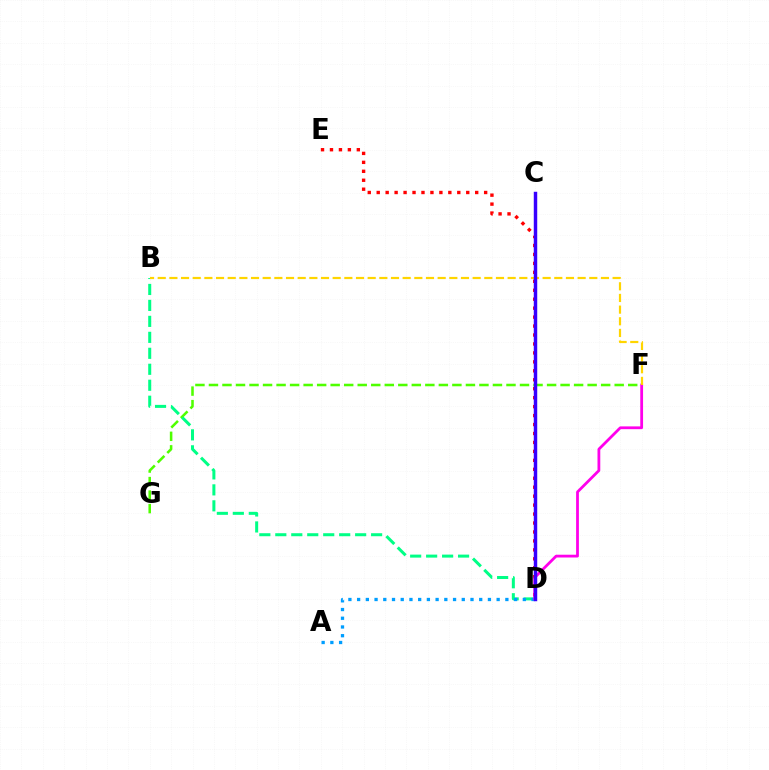{('F', 'G'): [{'color': '#4fff00', 'line_style': 'dashed', 'thickness': 1.84}], ('B', 'D'): [{'color': '#00ff86', 'line_style': 'dashed', 'thickness': 2.17}], ('D', 'E'): [{'color': '#ff0000', 'line_style': 'dotted', 'thickness': 2.43}], ('A', 'D'): [{'color': '#009eff', 'line_style': 'dotted', 'thickness': 2.37}], ('D', 'F'): [{'color': '#ff00ed', 'line_style': 'solid', 'thickness': 2.0}], ('B', 'F'): [{'color': '#ffd500', 'line_style': 'dashed', 'thickness': 1.58}], ('C', 'D'): [{'color': '#3700ff', 'line_style': 'solid', 'thickness': 2.48}]}